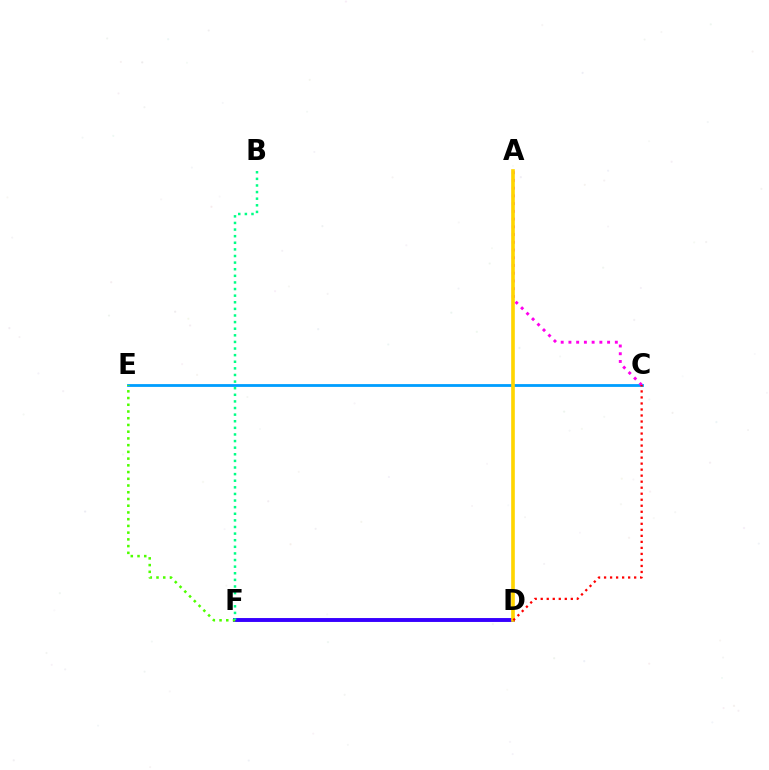{('C', 'E'): [{'color': '#009eff', 'line_style': 'solid', 'thickness': 2.02}], ('D', 'F'): [{'color': '#3700ff', 'line_style': 'solid', 'thickness': 2.81}], ('A', 'C'): [{'color': '#ff00ed', 'line_style': 'dotted', 'thickness': 2.1}], ('E', 'F'): [{'color': '#4fff00', 'line_style': 'dotted', 'thickness': 1.83}], ('A', 'D'): [{'color': '#ffd500', 'line_style': 'solid', 'thickness': 2.62}], ('B', 'F'): [{'color': '#00ff86', 'line_style': 'dotted', 'thickness': 1.8}], ('C', 'D'): [{'color': '#ff0000', 'line_style': 'dotted', 'thickness': 1.64}]}